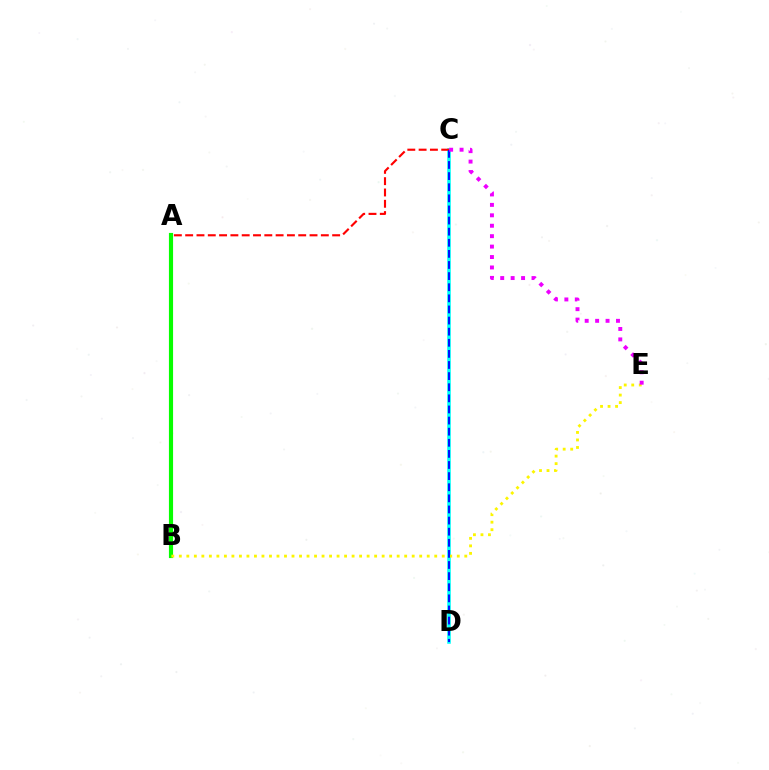{('A', 'B'): [{'color': '#08ff00', 'line_style': 'solid', 'thickness': 2.98}], ('C', 'D'): [{'color': '#00fff6', 'line_style': 'solid', 'thickness': 2.56}, {'color': '#0010ff', 'line_style': 'dashed', 'thickness': 1.51}], ('A', 'C'): [{'color': '#ff0000', 'line_style': 'dashed', 'thickness': 1.54}], ('B', 'E'): [{'color': '#fcf500', 'line_style': 'dotted', 'thickness': 2.04}], ('C', 'E'): [{'color': '#ee00ff', 'line_style': 'dotted', 'thickness': 2.83}]}